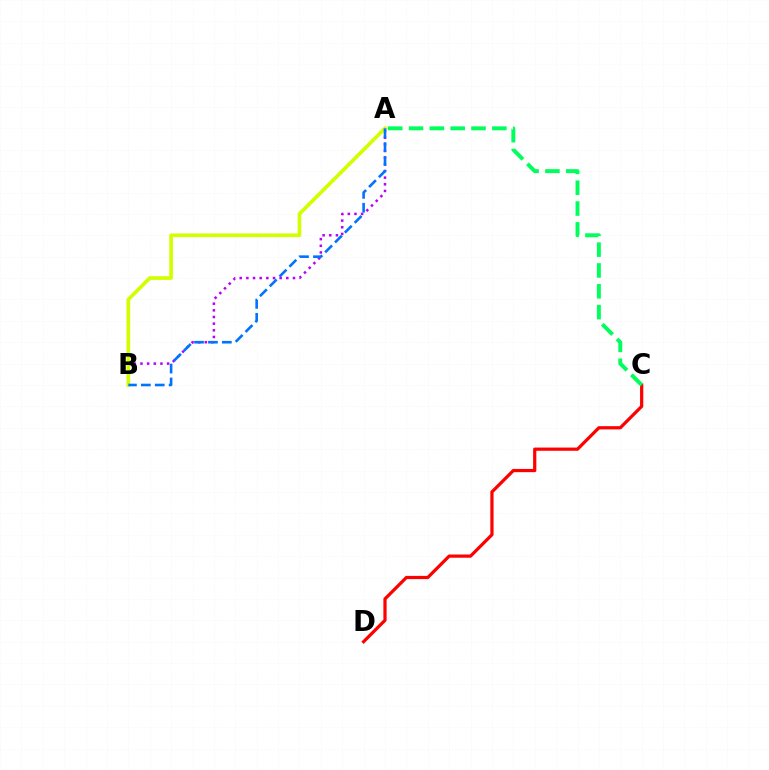{('A', 'B'): [{'color': '#b900ff', 'line_style': 'dotted', 'thickness': 1.81}, {'color': '#d1ff00', 'line_style': 'solid', 'thickness': 2.64}, {'color': '#0074ff', 'line_style': 'dashed', 'thickness': 1.89}], ('C', 'D'): [{'color': '#ff0000', 'line_style': 'solid', 'thickness': 2.32}], ('A', 'C'): [{'color': '#00ff5c', 'line_style': 'dashed', 'thickness': 2.83}]}